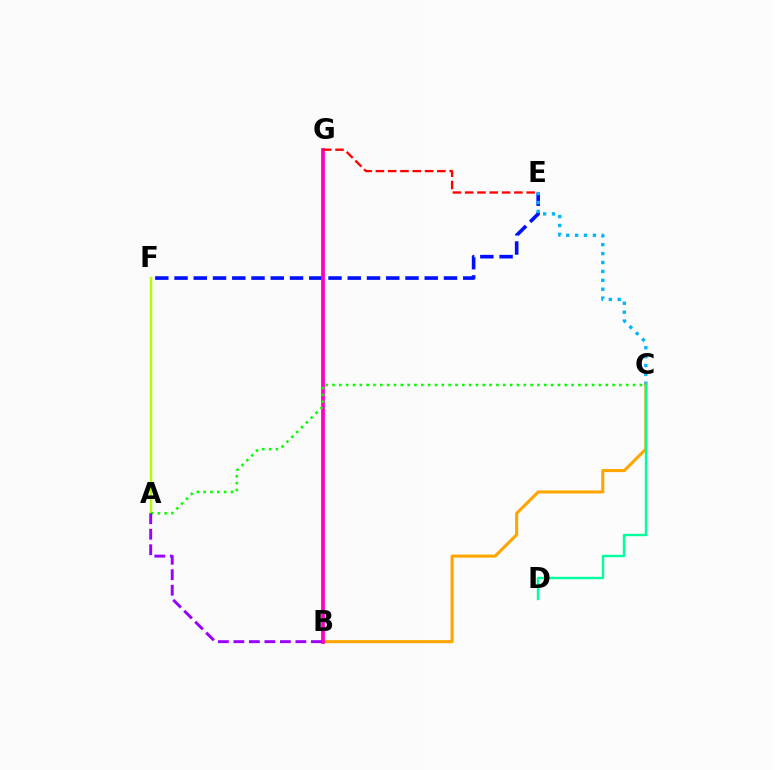{('A', 'F'): [{'color': '#b3ff00', 'line_style': 'solid', 'thickness': 1.78}], ('E', 'F'): [{'color': '#0010ff', 'line_style': 'dashed', 'thickness': 2.61}], ('C', 'E'): [{'color': '#00b5ff', 'line_style': 'dotted', 'thickness': 2.42}], ('B', 'C'): [{'color': '#ffa500', 'line_style': 'solid', 'thickness': 2.21}], ('B', 'G'): [{'color': '#ff00bd', 'line_style': 'solid', 'thickness': 2.69}], ('E', 'G'): [{'color': '#ff0000', 'line_style': 'dashed', 'thickness': 1.67}], ('C', 'D'): [{'color': '#00ff9d', 'line_style': 'solid', 'thickness': 1.72}], ('A', 'C'): [{'color': '#08ff00', 'line_style': 'dotted', 'thickness': 1.86}], ('A', 'B'): [{'color': '#9b00ff', 'line_style': 'dashed', 'thickness': 2.11}]}